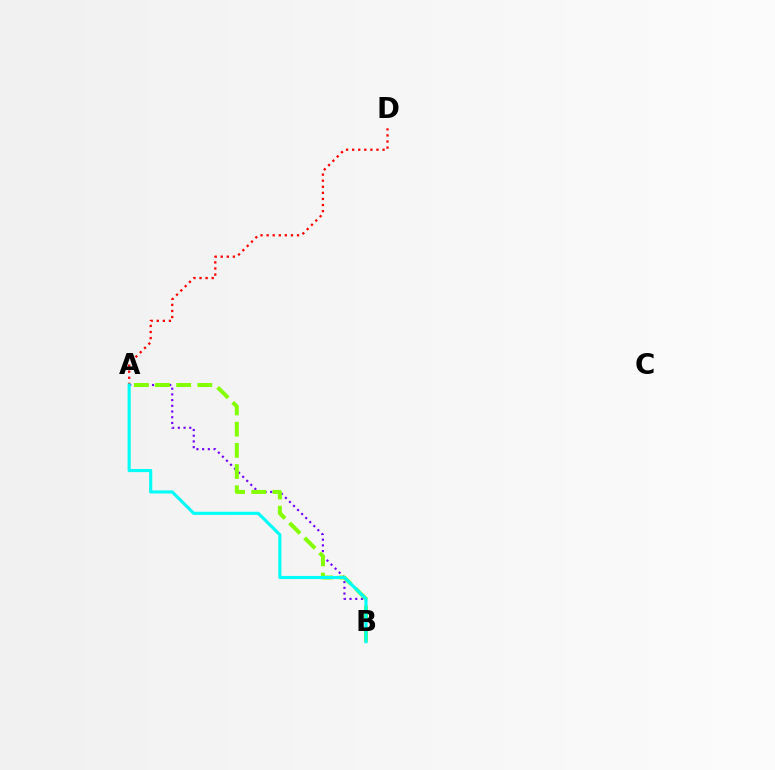{('A', 'B'): [{'color': '#7200ff', 'line_style': 'dotted', 'thickness': 1.55}, {'color': '#84ff00', 'line_style': 'dashed', 'thickness': 2.88}, {'color': '#00fff6', 'line_style': 'solid', 'thickness': 2.25}], ('A', 'D'): [{'color': '#ff0000', 'line_style': 'dotted', 'thickness': 1.65}]}